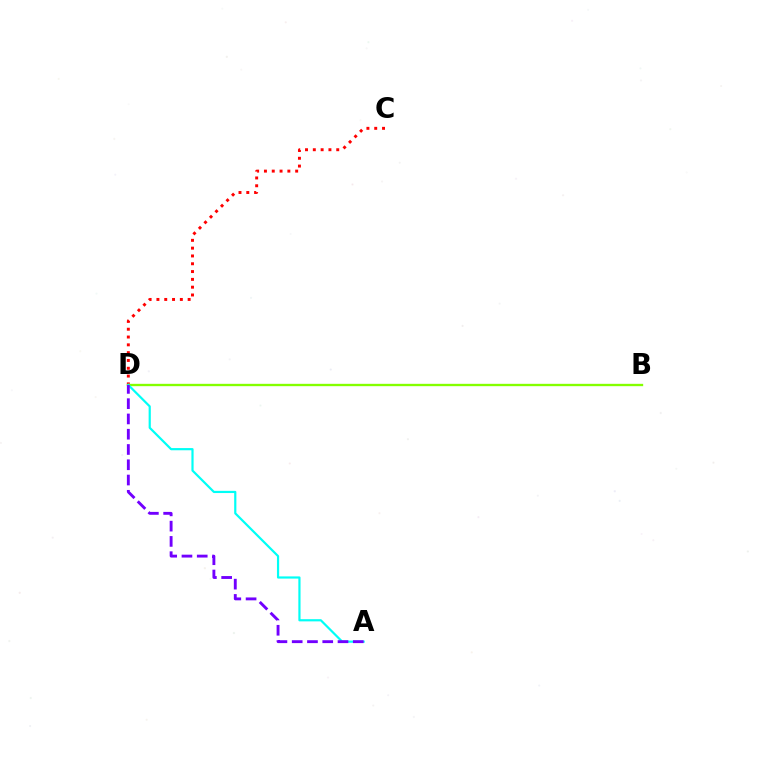{('C', 'D'): [{'color': '#ff0000', 'line_style': 'dotted', 'thickness': 2.12}], ('B', 'D'): [{'color': '#84ff00', 'line_style': 'solid', 'thickness': 1.69}], ('A', 'D'): [{'color': '#00fff6', 'line_style': 'solid', 'thickness': 1.58}, {'color': '#7200ff', 'line_style': 'dashed', 'thickness': 2.07}]}